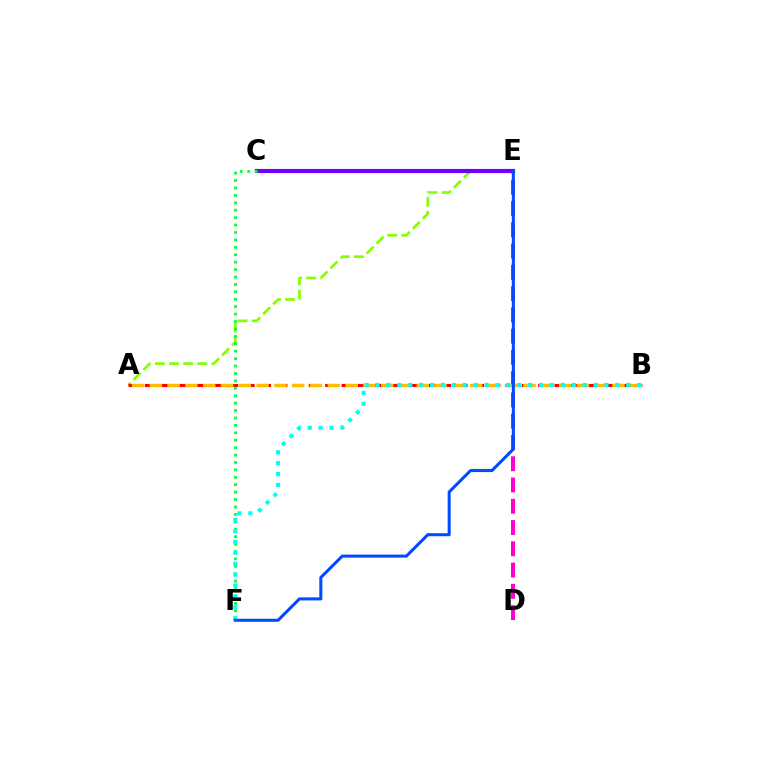{('A', 'E'): [{'color': '#84ff00', 'line_style': 'dashed', 'thickness': 1.92}], ('A', 'B'): [{'color': '#ff0000', 'line_style': 'dashed', 'thickness': 2.23}, {'color': '#ffbd00', 'line_style': 'dashed', 'thickness': 2.42}], ('D', 'E'): [{'color': '#ff00cf', 'line_style': 'dashed', 'thickness': 2.89}], ('C', 'E'): [{'color': '#7200ff', 'line_style': 'solid', 'thickness': 2.99}], ('C', 'F'): [{'color': '#00ff39', 'line_style': 'dotted', 'thickness': 2.02}], ('B', 'F'): [{'color': '#00fff6', 'line_style': 'dotted', 'thickness': 2.96}], ('E', 'F'): [{'color': '#004bff', 'line_style': 'solid', 'thickness': 2.19}]}